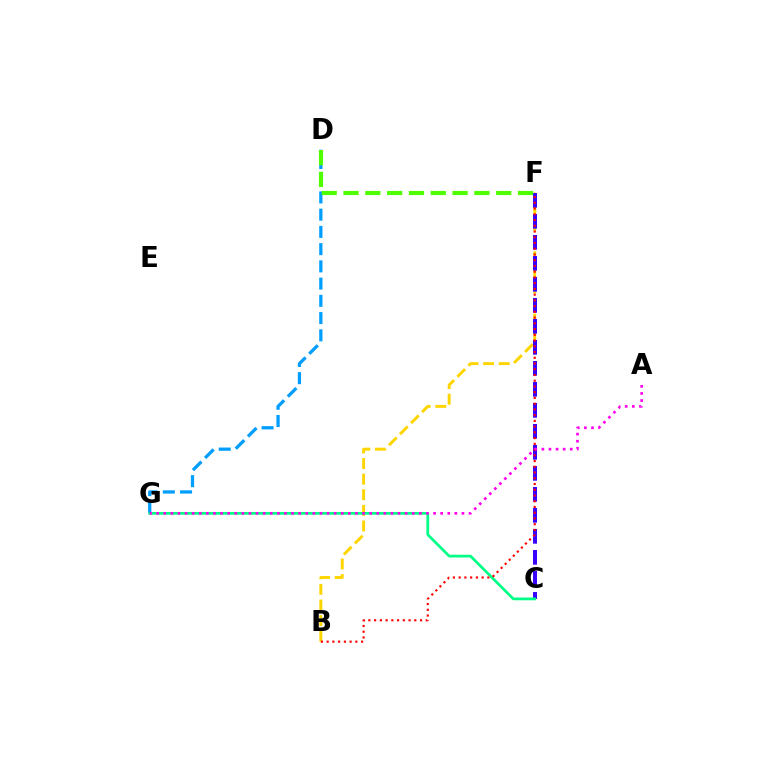{('B', 'F'): [{'color': '#ffd500', 'line_style': 'dashed', 'thickness': 2.12}, {'color': '#ff0000', 'line_style': 'dotted', 'thickness': 1.56}], ('C', 'F'): [{'color': '#3700ff', 'line_style': 'dashed', 'thickness': 2.85}], ('D', 'G'): [{'color': '#009eff', 'line_style': 'dashed', 'thickness': 2.34}], ('C', 'G'): [{'color': '#00ff86', 'line_style': 'solid', 'thickness': 1.97}], ('D', 'F'): [{'color': '#4fff00', 'line_style': 'dashed', 'thickness': 2.96}], ('A', 'G'): [{'color': '#ff00ed', 'line_style': 'dotted', 'thickness': 1.93}]}